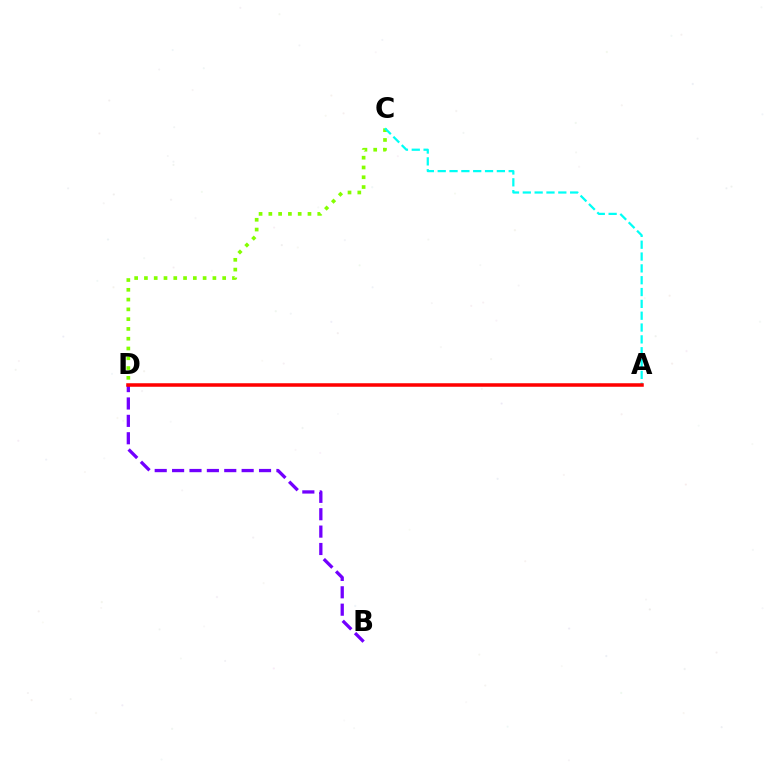{('B', 'D'): [{'color': '#7200ff', 'line_style': 'dashed', 'thickness': 2.36}], ('C', 'D'): [{'color': '#84ff00', 'line_style': 'dotted', 'thickness': 2.66}], ('A', 'C'): [{'color': '#00fff6', 'line_style': 'dashed', 'thickness': 1.61}], ('A', 'D'): [{'color': '#ff0000', 'line_style': 'solid', 'thickness': 2.54}]}